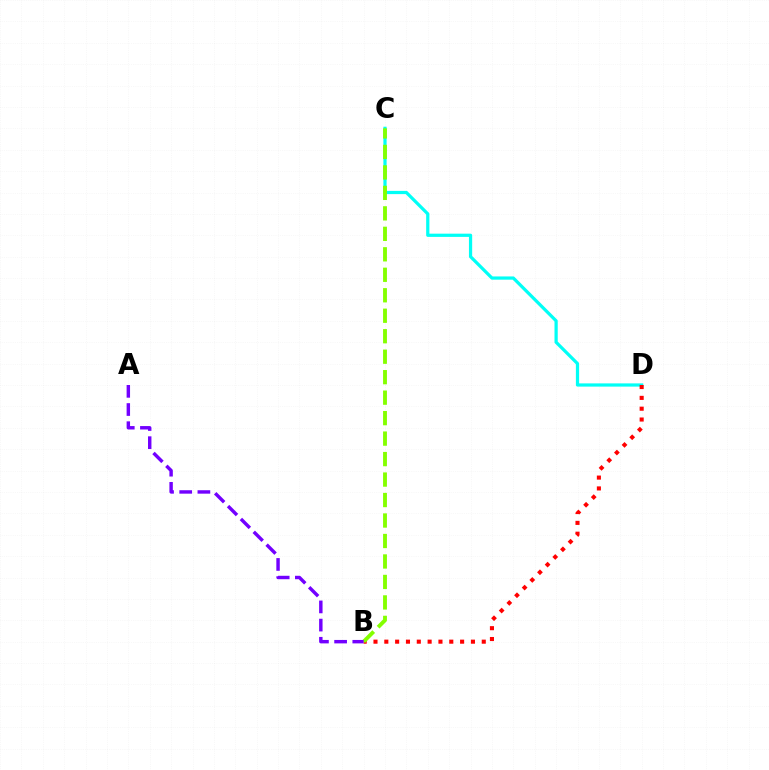{('C', 'D'): [{'color': '#00fff6', 'line_style': 'solid', 'thickness': 2.32}], ('B', 'D'): [{'color': '#ff0000', 'line_style': 'dotted', 'thickness': 2.94}], ('B', 'C'): [{'color': '#84ff00', 'line_style': 'dashed', 'thickness': 2.78}], ('A', 'B'): [{'color': '#7200ff', 'line_style': 'dashed', 'thickness': 2.47}]}